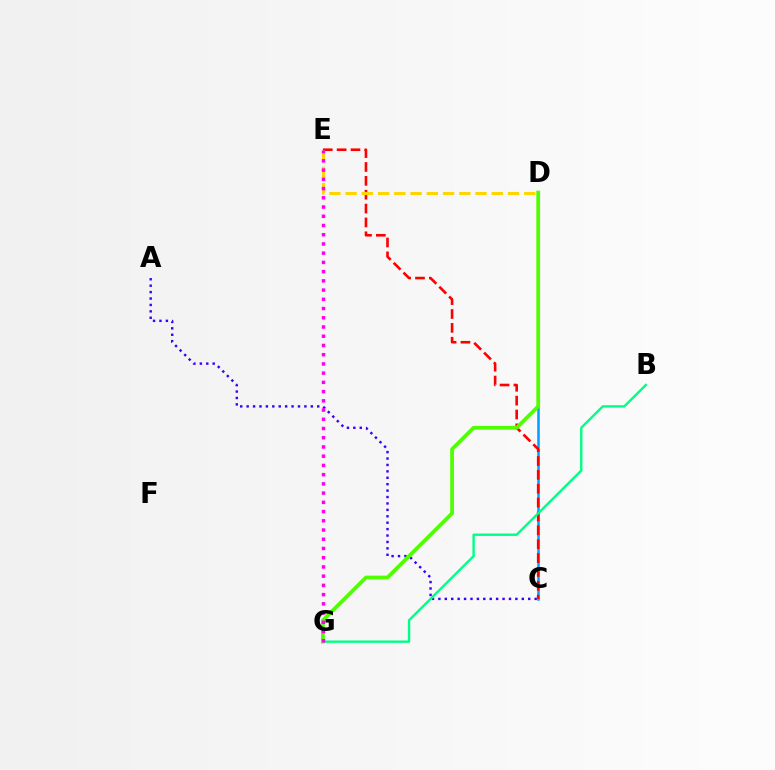{('A', 'C'): [{'color': '#3700ff', 'line_style': 'dotted', 'thickness': 1.74}], ('C', 'D'): [{'color': '#009eff', 'line_style': 'solid', 'thickness': 1.82}], ('C', 'E'): [{'color': '#ff0000', 'line_style': 'dashed', 'thickness': 1.88}], ('D', 'E'): [{'color': '#ffd500', 'line_style': 'dashed', 'thickness': 2.21}], ('B', 'G'): [{'color': '#00ff86', 'line_style': 'solid', 'thickness': 1.72}], ('D', 'G'): [{'color': '#4fff00', 'line_style': 'solid', 'thickness': 2.69}], ('E', 'G'): [{'color': '#ff00ed', 'line_style': 'dotted', 'thickness': 2.51}]}